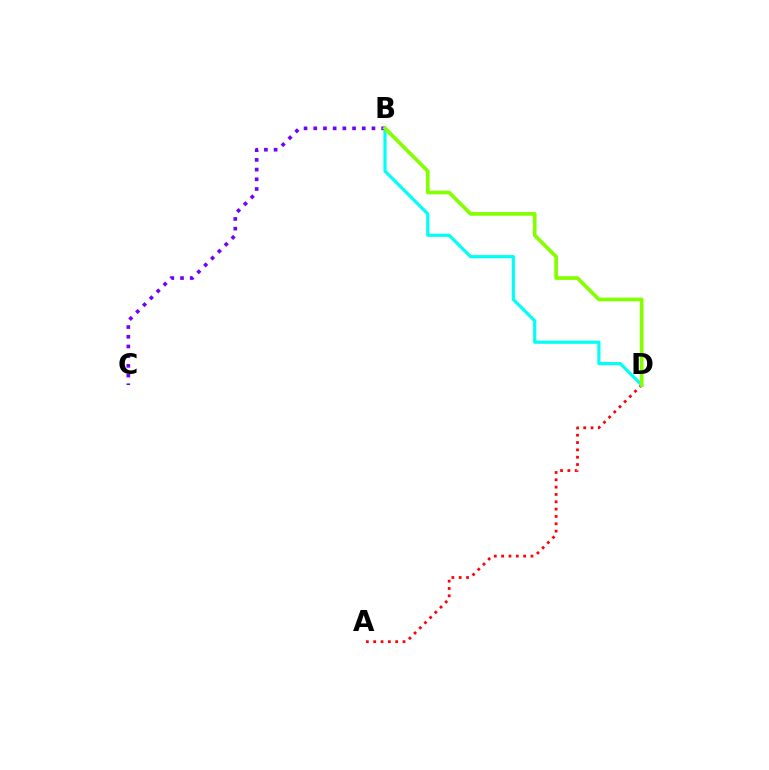{('A', 'D'): [{'color': '#ff0000', 'line_style': 'dotted', 'thickness': 1.99}], ('B', 'D'): [{'color': '#00fff6', 'line_style': 'solid', 'thickness': 2.29}, {'color': '#84ff00', 'line_style': 'solid', 'thickness': 2.66}], ('B', 'C'): [{'color': '#7200ff', 'line_style': 'dotted', 'thickness': 2.64}]}